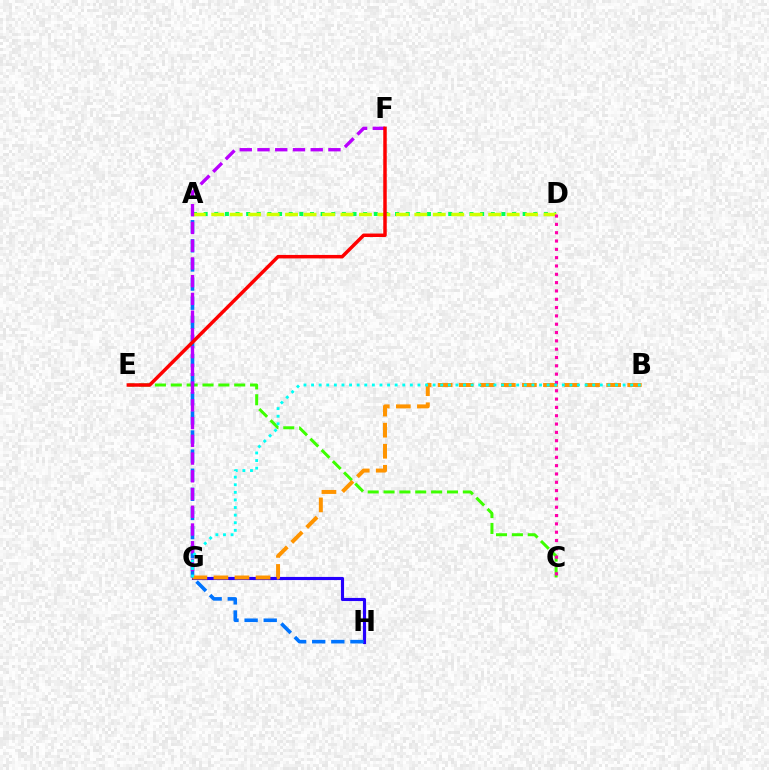{('C', 'E'): [{'color': '#3dff00', 'line_style': 'dashed', 'thickness': 2.15}], ('A', 'D'): [{'color': '#00ff5c', 'line_style': 'dotted', 'thickness': 2.89}, {'color': '#d1ff00', 'line_style': 'dashed', 'thickness': 2.51}], ('G', 'H'): [{'color': '#2500ff', 'line_style': 'solid', 'thickness': 2.26}], ('A', 'H'): [{'color': '#0074ff', 'line_style': 'dashed', 'thickness': 2.6}], ('F', 'G'): [{'color': '#b900ff', 'line_style': 'dashed', 'thickness': 2.41}], ('B', 'G'): [{'color': '#ff9400', 'line_style': 'dashed', 'thickness': 2.86}, {'color': '#00fff6', 'line_style': 'dotted', 'thickness': 2.06}], ('C', 'D'): [{'color': '#ff00ac', 'line_style': 'dotted', 'thickness': 2.26}], ('E', 'F'): [{'color': '#ff0000', 'line_style': 'solid', 'thickness': 2.51}]}